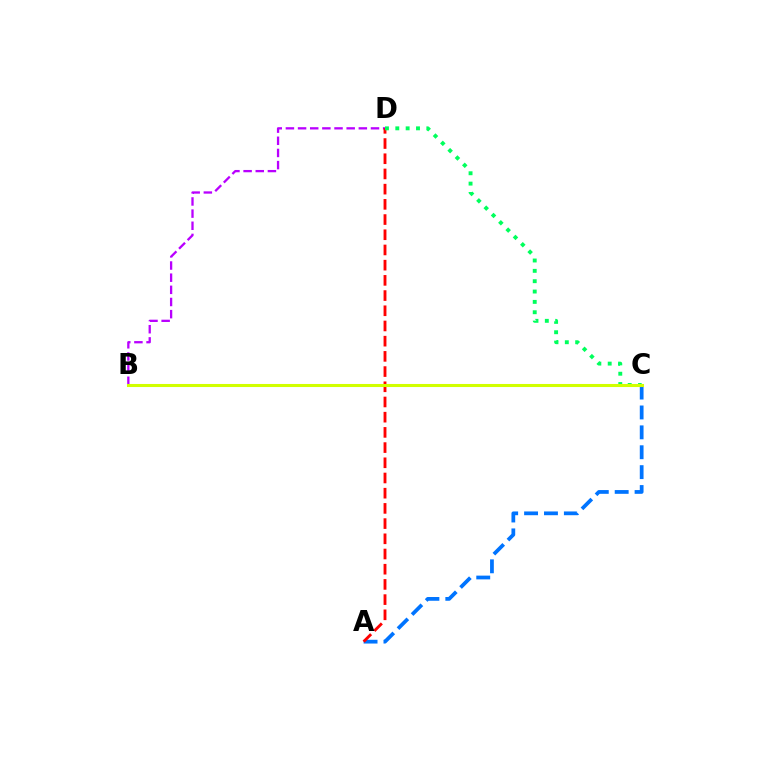{('A', 'C'): [{'color': '#0074ff', 'line_style': 'dashed', 'thickness': 2.7}], ('B', 'D'): [{'color': '#b900ff', 'line_style': 'dashed', 'thickness': 1.65}], ('A', 'D'): [{'color': '#ff0000', 'line_style': 'dashed', 'thickness': 2.07}], ('C', 'D'): [{'color': '#00ff5c', 'line_style': 'dotted', 'thickness': 2.81}], ('B', 'C'): [{'color': '#d1ff00', 'line_style': 'solid', 'thickness': 2.2}]}